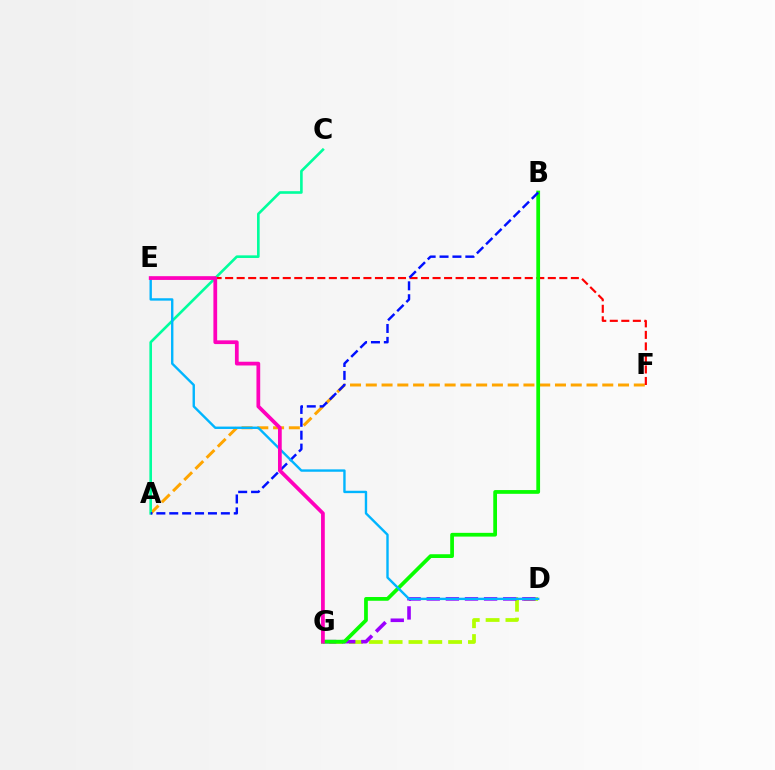{('A', 'F'): [{'color': '#ffa500', 'line_style': 'dashed', 'thickness': 2.14}], ('A', 'C'): [{'color': '#00ff9d', 'line_style': 'solid', 'thickness': 1.89}], ('D', 'G'): [{'color': '#b3ff00', 'line_style': 'dashed', 'thickness': 2.69}, {'color': '#9b00ff', 'line_style': 'dashed', 'thickness': 2.6}], ('E', 'F'): [{'color': '#ff0000', 'line_style': 'dashed', 'thickness': 1.57}], ('B', 'G'): [{'color': '#08ff00', 'line_style': 'solid', 'thickness': 2.7}], ('A', 'B'): [{'color': '#0010ff', 'line_style': 'dashed', 'thickness': 1.75}], ('D', 'E'): [{'color': '#00b5ff', 'line_style': 'solid', 'thickness': 1.72}], ('E', 'G'): [{'color': '#ff00bd', 'line_style': 'solid', 'thickness': 2.7}]}